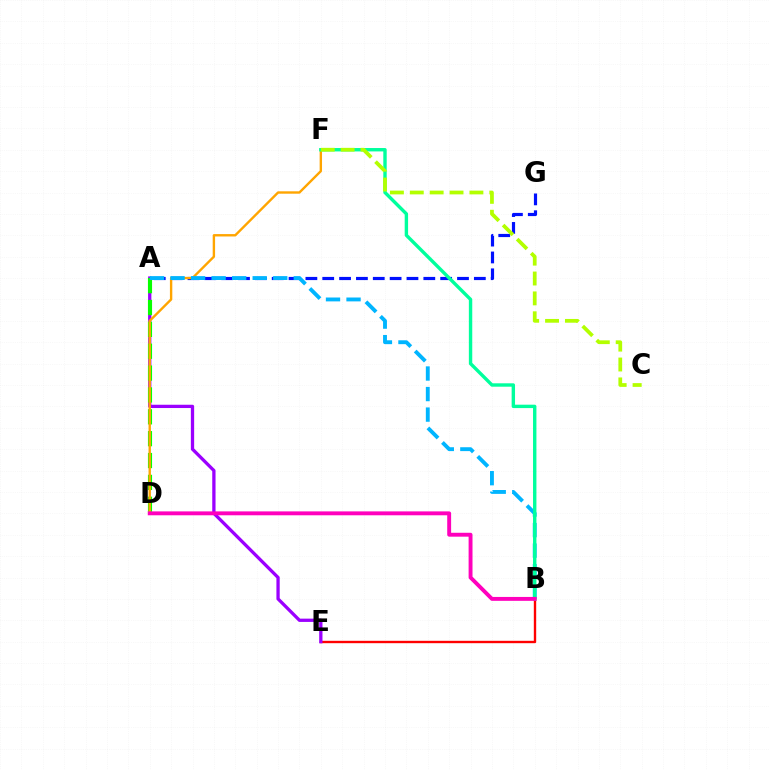{('A', 'G'): [{'color': '#0010ff', 'line_style': 'dashed', 'thickness': 2.29}], ('B', 'E'): [{'color': '#ff0000', 'line_style': 'solid', 'thickness': 1.71}], ('A', 'E'): [{'color': '#9b00ff', 'line_style': 'solid', 'thickness': 2.37}], ('A', 'D'): [{'color': '#08ff00', 'line_style': 'dashed', 'thickness': 2.97}], ('D', 'F'): [{'color': '#ffa500', 'line_style': 'solid', 'thickness': 1.72}], ('A', 'B'): [{'color': '#00b5ff', 'line_style': 'dashed', 'thickness': 2.79}], ('B', 'F'): [{'color': '#00ff9d', 'line_style': 'solid', 'thickness': 2.45}], ('C', 'F'): [{'color': '#b3ff00', 'line_style': 'dashed', 'thickness': 2.7}], ('B', 'D'): [{'color': '#ff00bd', 'line_style': 'solid', 'thickness': 2.81}]}